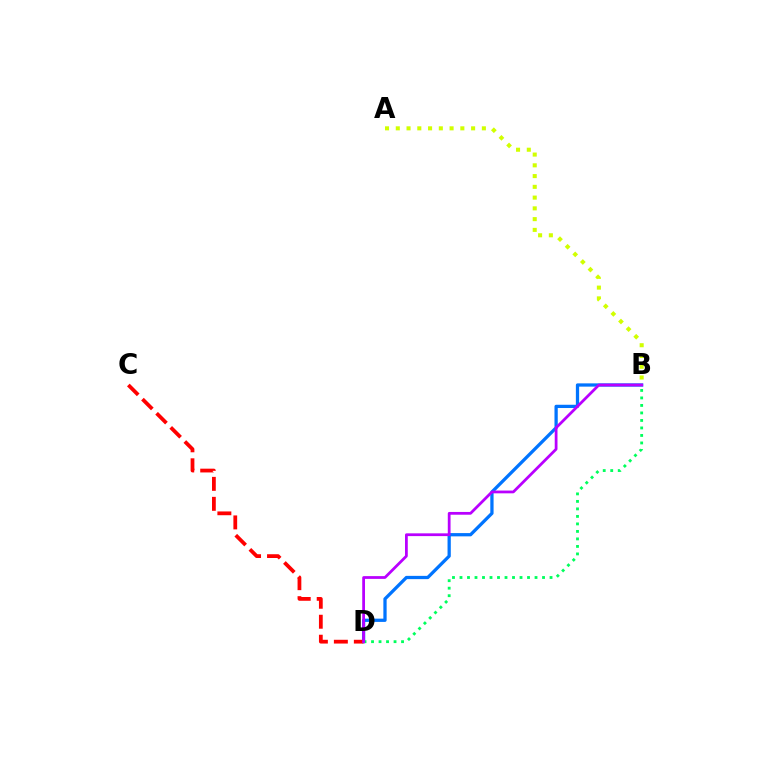{('A', 'B'): [{'color': '#d1ff00', 'line_style': 'dotted', 'thickness': 2.92}], ('B', 'D'): [{'color': '#0074ff', 'line_style': 'solid', 'thickness': 2.35}, {'color': '#00ff5c', 'line_style': 'dotted', 'thickness': 2.04}, {'color': '#b900ff', 'line_style': 'solid', 'thickness': 1.99}], ('C', 'D'): [{'color': '#ff0000', 'line_style': 'dashed', 'thickness': 2.71}]}